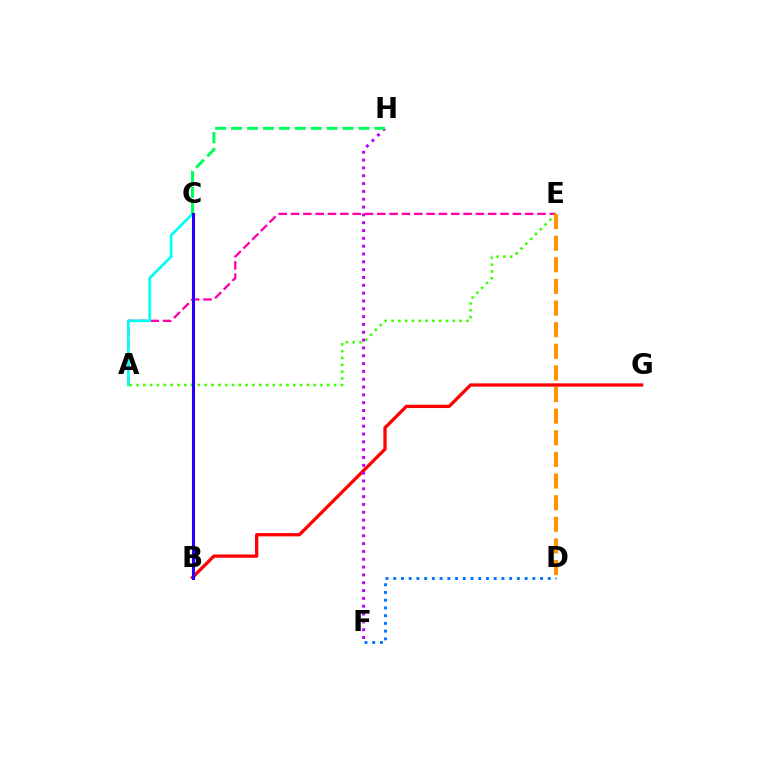{('B', 'C'): [{'color': '#d1ff00', 'line_style': 'solid', 'thickness': 1.62}, {'color': '#2500ff', 'line_style': 'solid', 'thickness': 2.18}], ('A', 'E'): [{'color': '#ff00ac', 'line_style': 'dashed', 'thickness': 1.67}, {'color': '#3dff00', 'line_style': 'dotted', 'thickness': 1.85}], ('D', 'F'): [{'color': '#0074ff', 'line_style': 'dotted', 'thickness': 2.1}], ('B', 'G'): [{'color': '#ff0000', 'line_style': 'solid', 'thickness': 2.36}], ('A', 'C'): [{'color': '#00fff6', 'line_style': 'solid', 'thickness': 1.96}], ('F', 'H'): [{'color': '#b900ff', 'line_style': 'dotted', 'thickness': 2.13}], ('D', 'E'): [{'color': '#ff9400', 'line_style': 'dashed', 'thickness': 2.94}], ('C', 'H'): [{'color': '#00ff5c', 'line_style': 'dashed', 'thickness': 2.16}]}